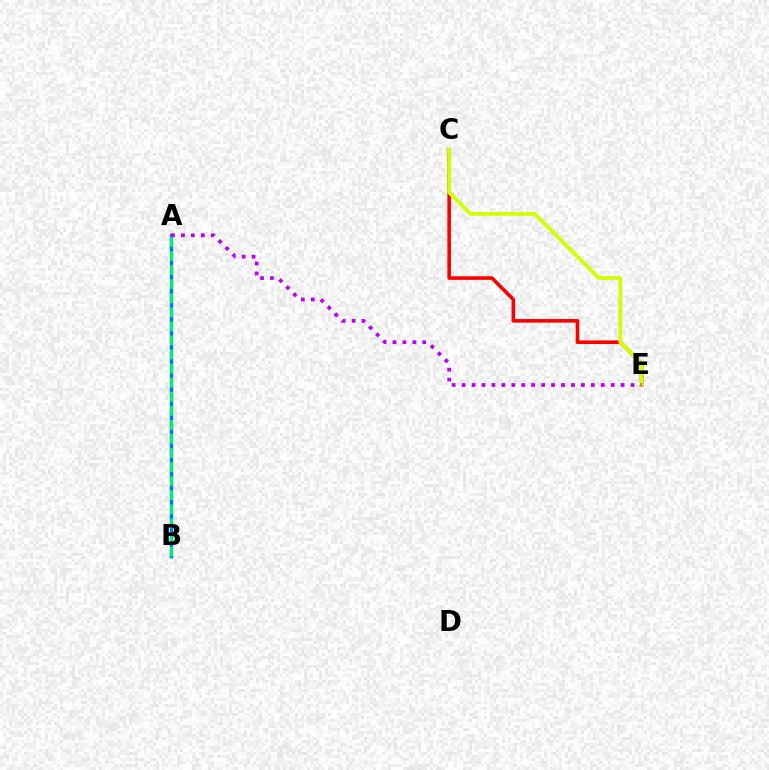{('A', 'B'): [{'color': '#0074ff', 'line_style': 'solid', 'thickness': 2.44}, {'color': '#00ff5c', 'line_style': 'dashed', 'thickness': 1.91}], ('C', 'E'): [{'color': '#ff0000', 'line_style': 'solid', 'thickness': 2.59}, {'color': '#d1ff00', 'line_style': 'solid', 'thickness': 2.72}], ('A', 'E'): [{'color': '#b900ff', 'line_style': 'dotted', 'thickness': 2.7}]}